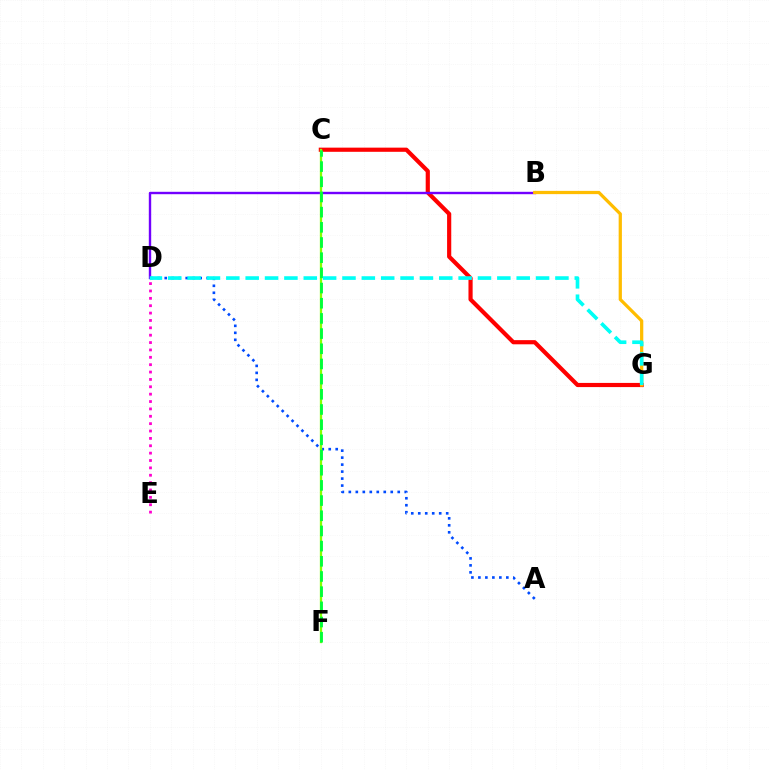{('D', 'E'): [{'color': '#ff00cf', 'line_style': 'dotted', 'thickness': 2.0}], ('C', 'G'): [{'color': '#ff0000', 'line_style': 'solid', 'thickness': 3.0}], ('A', 'D'): [{'color': '#004bff', 'line_style': 'dotted', 'thickness': 1.9}], ('B', 'D'): [{'color': '#7200ff', 'line_style': 'solid', 'thickness': 1.72}], ('B', 'G'): [{'color': '#ffbd00', 'line_style': 'solid', 'thickness': 2.33}], ('C', 'F'): [{'color': '#84ff00', 'line_style': 'solid', 'thickness': 1.65}, {'color': '#00ff39', 'line_style': 'dashed', 'thickness': 2.06}], ('D', 'G'): [{'color': '#00fff6', 'line_style': 'dashed', 'thickness': 2.63}]}